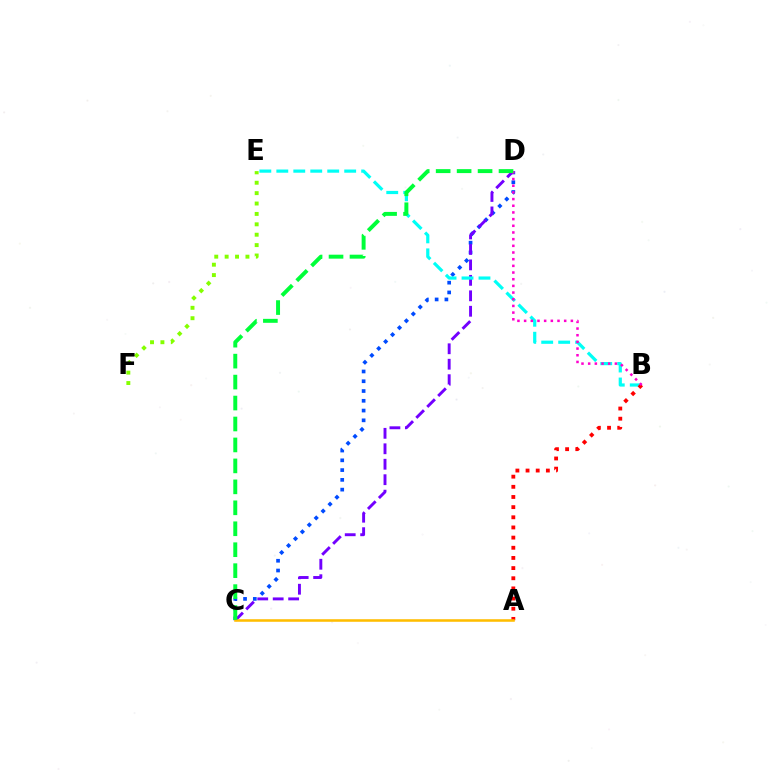{('E', 'F'): [{'color': '#84ff00', 'line_style': 'dotted', 'thickness': 2.82}], ('C', 'D'): [{'color': '#004bff', 'line_style': 'dotted', 'thickness': 2.65}, {'color': '#7200ff', 'line_style': 'dashed', 'thickness': 2.1}, {'color': '#00ff39', 'line_style': 'dashed', 'thickness': 2.85}], ('B', 'E'): [{'color': '#00fff6', 'line_style': 'dashed', 'thickness': 2.31}], ('A', 'B'): [{'color': '#ff0000', 'line_style': 'dotted', 'thickness': 2.76}], ('A', 'C'): [{'color': '#ffbd00', 'line_style': 'solid', 'thickness': 1.84}], ('B', 'D'): [{'color': '#ff00cf', 'line_style': 'dotted', 'thickness': 1.81}]}